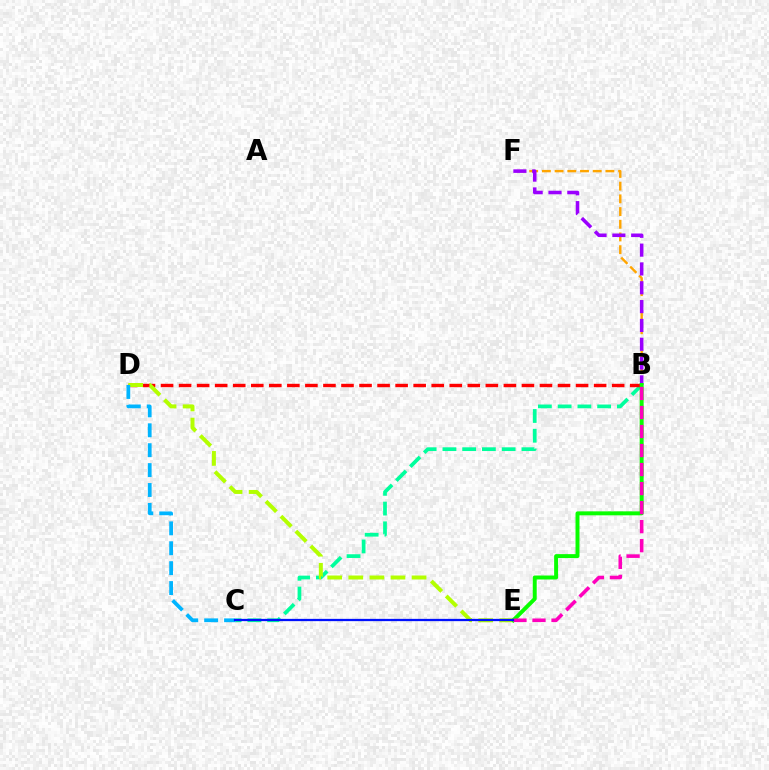{('B', 'C'): [{'color': '#00ff9d', 'line_style': 'dashed', 'thickness': 2.68}], ('B', 'D'): [{'color': '#ff0000', 'line_style': 'dashed', 'thickness': 2.45}], ('B', 'F'): [{'color': '#ffa500', 'line_style': 'dashed', 'thickness': 1.73}, {'color': '#9b00ff', 'line_style': 'dashed', 'thickness': 2.56}], ('D', 'E'): [{'color': '#b3ff00', 'line_style': 'dashed', 'thickness': 2.86}], ('C', 'D'): [{'color': '#00b5ff', 'line_style': 'dashed', 'thickness': 2.7}], ('B', 'E'): [{'color': '#08ff00', 'line_style': 'solid', 'thickness': 2.85}, {'color': '#ff00bd', 'line_style': 'dashed', 'thickness': 2.58}], ('C', 'E'): [{'color': '#0010ff', 'line_style': 'solid', 'thickness': 1.63}]}